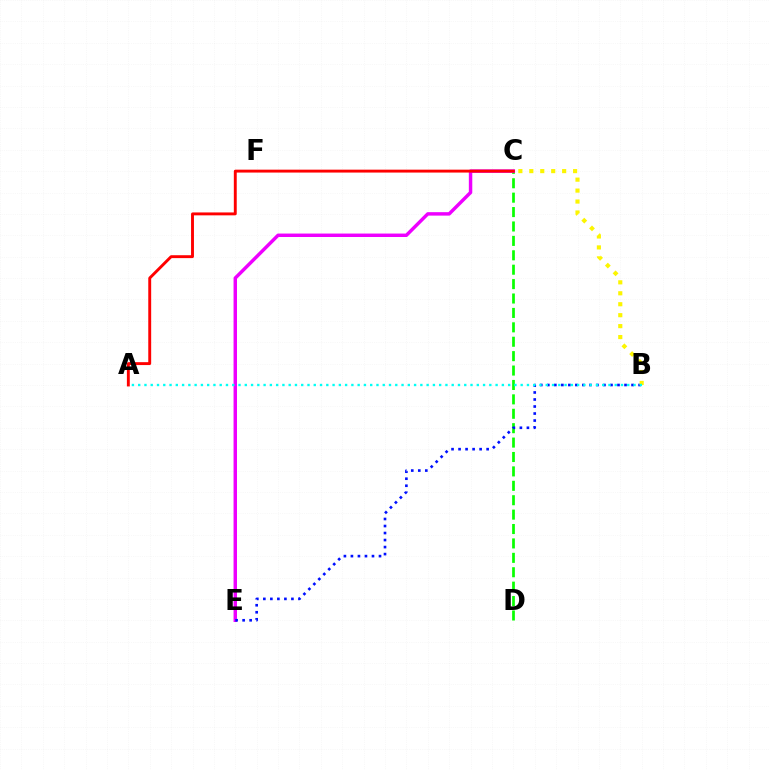{('C', 'D'): [{'color': '#08ff00', 'line_style': 'dashed', 'thickness': 1.96}], ('C', 'E'): [{'color': '#ee00ff', 'line_style': 'solid', 'thickness': 2.48}], ('A', 'C'): [{'color': '#ff0000', 'line_style': 'solid', 'thickness': 2.09}], ('B', 'E'): [{'color': '#0010ff', 'line_style': 'dotted', 'thickness': 1.91}], ('B', 'C'): [{'color': '#fcf500', 'line_style': 'dotted', 'thickness': 2.97}], ('A', 'B'): [{'color': '#00fff6', 'line_style': 'dotted', 'thickness': 1.7}]}